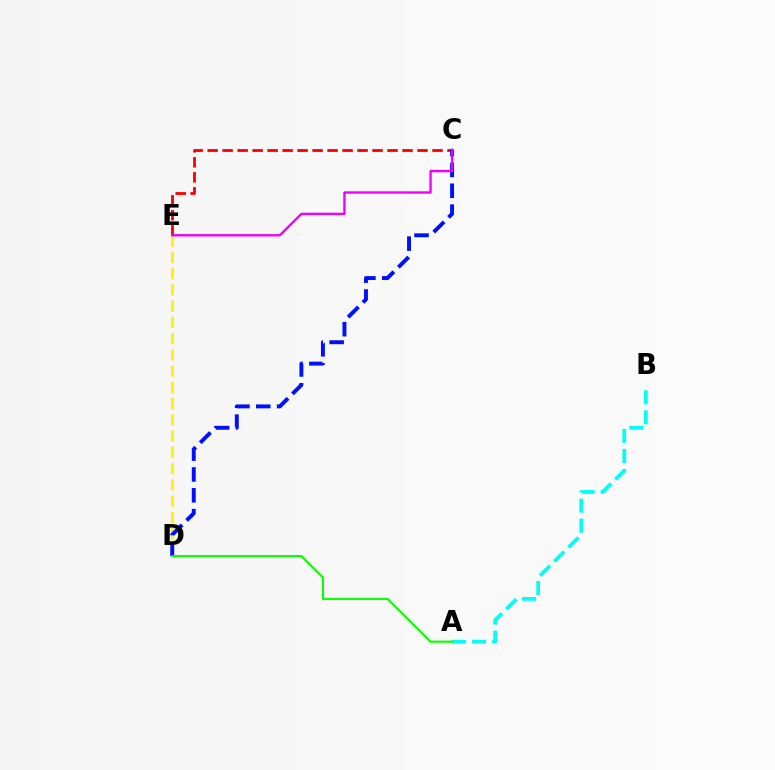{('D', 'E'): [{'color': '#fcf500', 'line_style': 'dashed', 'thickness': 2.21}], ('A', 'B'): [{'color': '#00fff6', 'line_style': 'dashed', 'thickness': 2.72}], ('C', 'E'): [{'color': '#ff0000', 'line_style': 'dashed', 'thickness': 2.04}, {'color': '#ee00ff', 'line_style': 'solid', 'thickness': 1.7}], ('C', 'D'): [{'color': '#0010ff', 'line_style': 'dashed', 'thickness': 2.83}], ('A', 'D'): [{'color': '#08ff00', 'line_style': 'solid', 'thickness': 1.53}]}